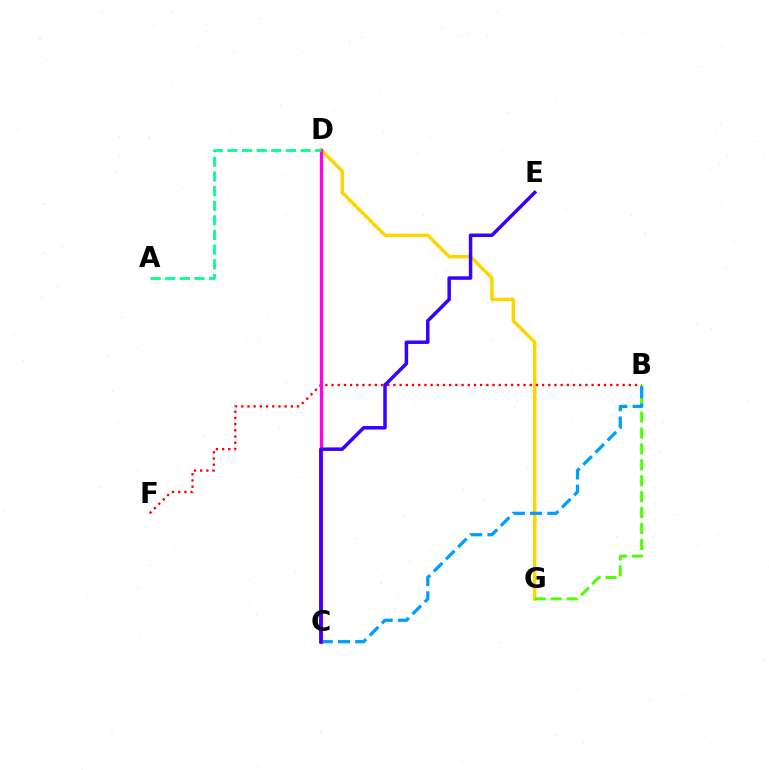{('D', 'G'): [{'color': '#ffd500', 'line_style': 'solid', 'thickness': 2.5}], ('B', 'F'): [{'color': '#ff0000', 'line_style': 'dotted', 'thickness': 1.68}], ('B', 'G'): [{'color': '#4fff00', 'line_style': 'dashed', 'thickness': 2.16}], ('B', 'C'): [{'color': '#009eff', 'line_style': 'dashed', 'thickness': 2.33}], ('C', 'D'): [{'color': '#ff00ed', 'line_style': 'solid', 'thickness': 2.36}], ('C', 'E'): [{'color': '#3700ff', 'line_style': 'solid', 'thickness': 2.52}], ('A', 'D'): [{'color': '#00ff86', 'line_style': 'dashed', 'thickness': 1.99}]}